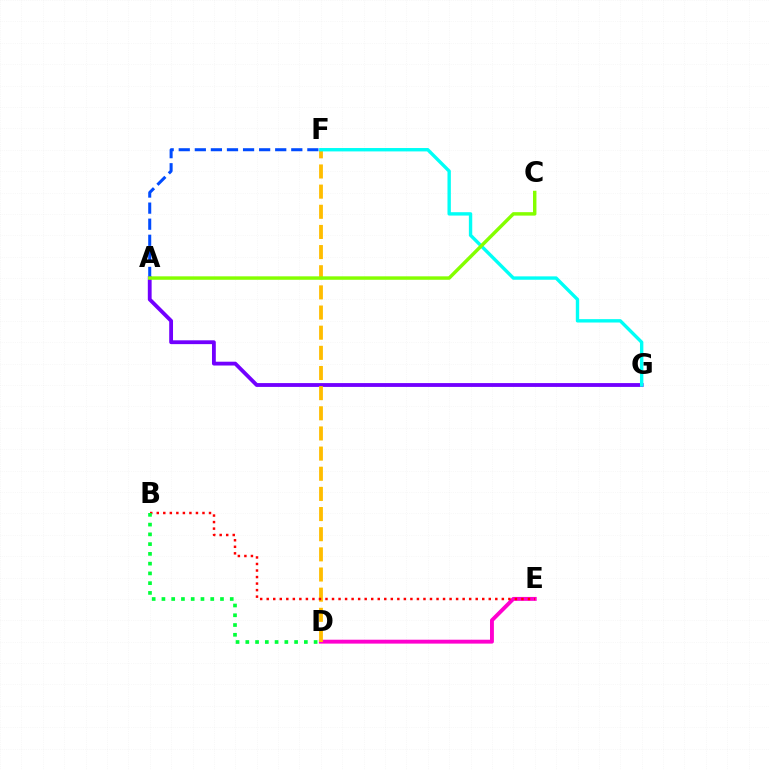{('A', 'F'): [{'color': '#004bff', 'line_style': 'dashed', 'thickness': 2.18}], ('A', 'G'): [{'color': '#7200ff', 'line_style': 'solid', 'thickness': 2.75}], ('D', 'E'): [{'color': '#ff00cf', 'line_style': 'solid', 'thickness': 2.81}], ('D', 'F'): [{'color': '#ffbd00', 'line_style': 'dashed', 'thickness': 2.74}], ('B', 'E'): [{'color': '#ff0000', 'line_style': 'dotted', 'thickness': 1.77}], ('F', 'G'): [{'color': '#00fff6', 'line_style': 'solid', 'thickness': 2.43}], ('A', 'C'): [{'color': '#84ff00', 'line_style': 'solid', 'thickness': 2.48}], ('B', 'D'): [{'color': '#00ff39', 'line_style': 'dotted', 'thickness': 2.65}]}